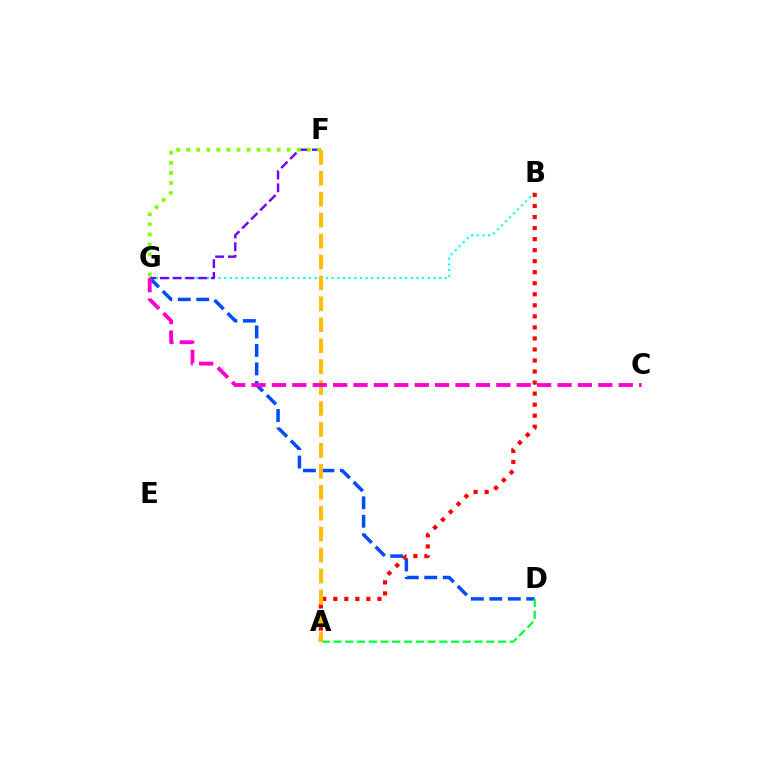{('B', 'G'): [{'color': '#00fff6', 'line_style': 'dotted', 'thickness': 1.54}], ('F', 'G'): [{'color': '#7200ff', 'line_style': 'dashed', 'thickness': 1.74}, {'color': '#84ff00', 'line_style': 'dotted', 'thickness': 2.73}], ('D', 'G'): [{'color': '#004bff', 'line_style': 'dashed', 'thickness': 2.51}], ('A', 'D'): [{'color': '#00ff39', 'line_style': 'dashed', 'thickness': 1.6}], ('A', 'B'): [{'color': '#ff0000', 'line_style': 'dotted', 'thickness': 3.0}], ('A', 'F'): [{'color': '#ffbd00', 'line_style': 'dashed', 'thickness': 2.84}], ('C', 'G'): [{'color': '#ff00cf', 'line_style': 'dashed', 'thickness': 2.77}]}